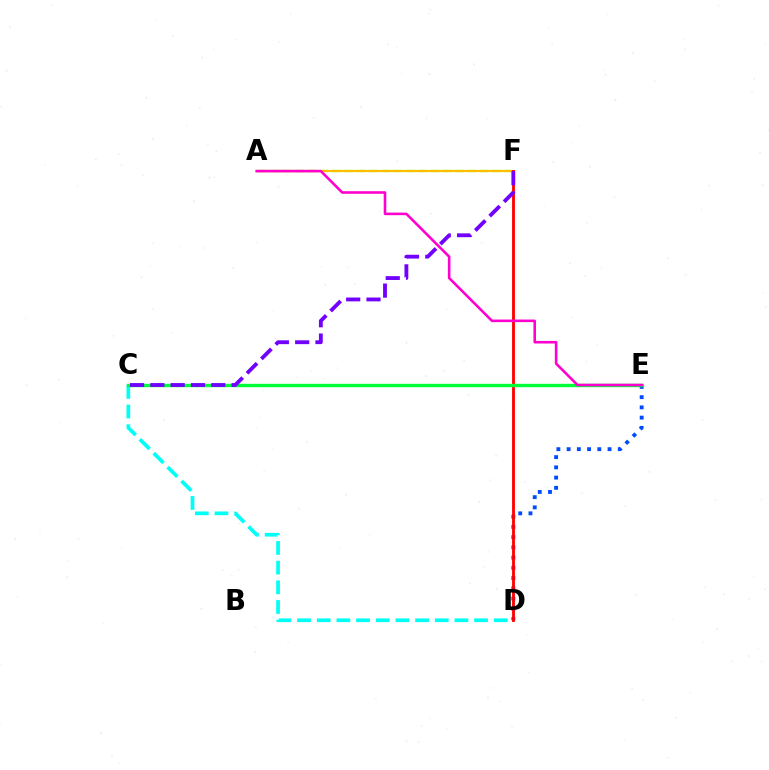{('C', 'D'): [{'color': '#00fff6', 'line_style': 'dashed', 'thickness': 2.67}], ('A', 'F'): [{'color': '#84ff00', 'line_style': 'dashed', 'thickness': 1.67}, {'color': '#ffbd00', 'line_style': 'solid', 'thickness': 1.54}], ('D', 'E'): [{'color': '#004bff', 'line_style': 'dotted', 'thickness': 2.78}], ('D', 'F'): [{'color': '#ff0000', 'line_style': 'solid', 'thickness': 2.04}], ('C', 'E'): [{'color': '#00ff39', 'line_style': 'solid', 'thickness': 2.43}], ('A', 'E'): [{'color': '#ff00cf', 'line_style': 'solid', 'thickness': 1.86}], ('C', 'F'): [{'color': '#7200ff', 'line_style': 'dashed', 'thickness': 2.76}]}